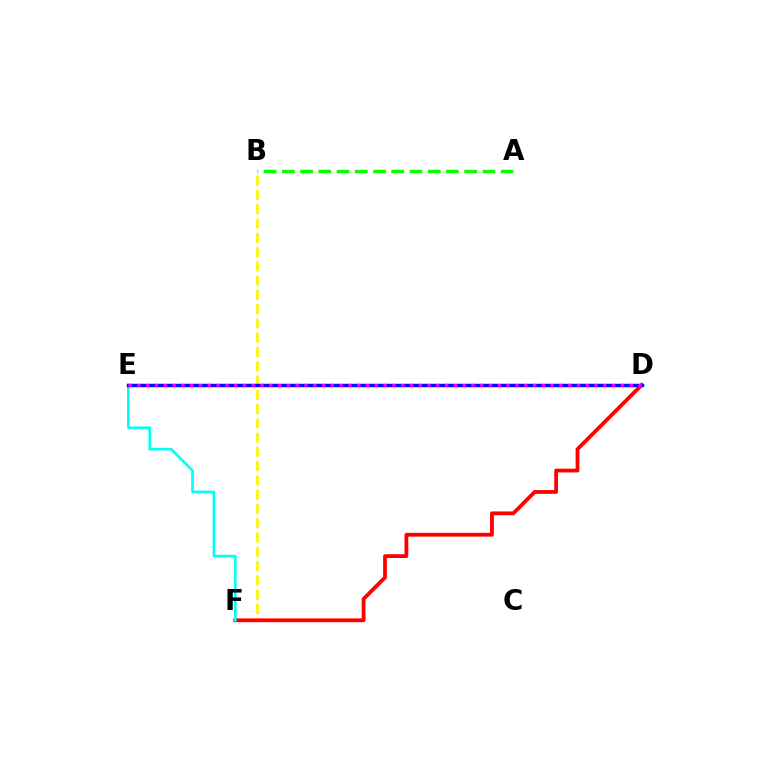{('A', 'B'): [{'color': '#08ff00', 'line_style': 'dashed', 'thickness': 2.48}], ('B', 'F'): [{'color': '#fcf500', 'line_style': 'dashed', 'thickness': 1.94}], ('D', 'F'): [{'color': '#ff0000', 'line_style': 'solid', 'thickness': 2.73}], ('E', 'F'): [{'color': '#00fff6', 'line_style': 'solid', 'thickness': 1.89}], ('D', 'E'): [{'color': '#0010ff', 'line_style': 'solid', 'thickness': 2.49}, {'color': '#ee00ff', 'line_style': 'dotted', 'thickness': 2.39}]}